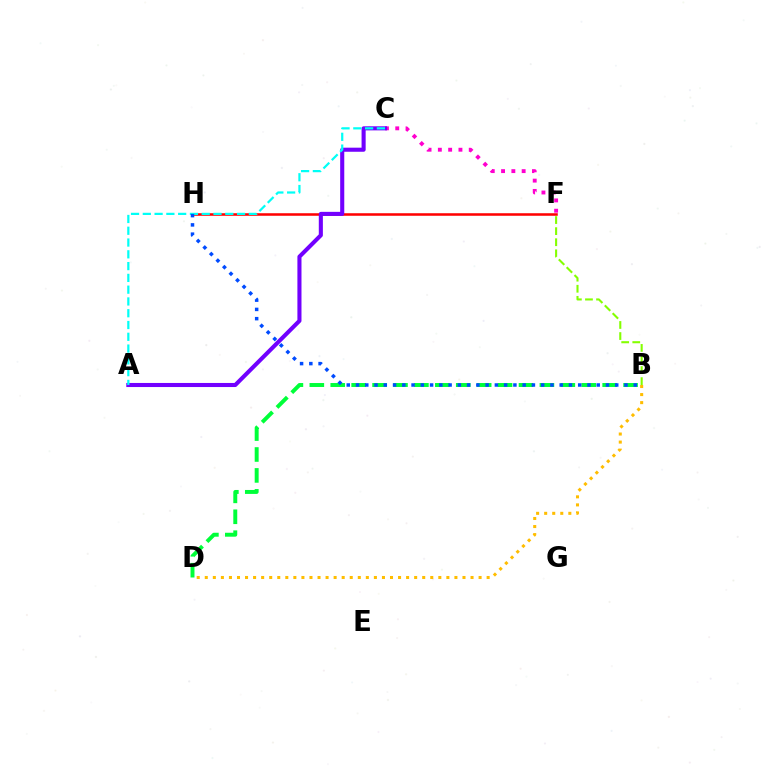{('F', 'H'): [{'color': '#ff0000', 'line_style': 'solid', 'thickness': 1.83}], ('C', 'F'): [{'color': '#ff00cf', 'line_style': 'dotted', 'thickness': 2.8}], ('A', 'C'): [{'color': '#7200ff', 'line_style': 'solid', 'thickness': 2.94}, {'color': '#00fff6', 'line_style': 'dashed', 'thickness': 1.6}], ('B', 'D'): [{'color': '#00ff39', 'line_style': 'dashed', 'thickness': 2.84}, {'color': '#ffbd00', 'line_style': 'dotted', 'thickness': 2.19}], ('B', 'H'): [{'color': '#004bff', 'line_style': 'dotted', 'thickness': 2.52}], ('B', 'F'): [{'color': '#84ff00', 'line_style': 'dashed', 'thickness': 1.5}]}